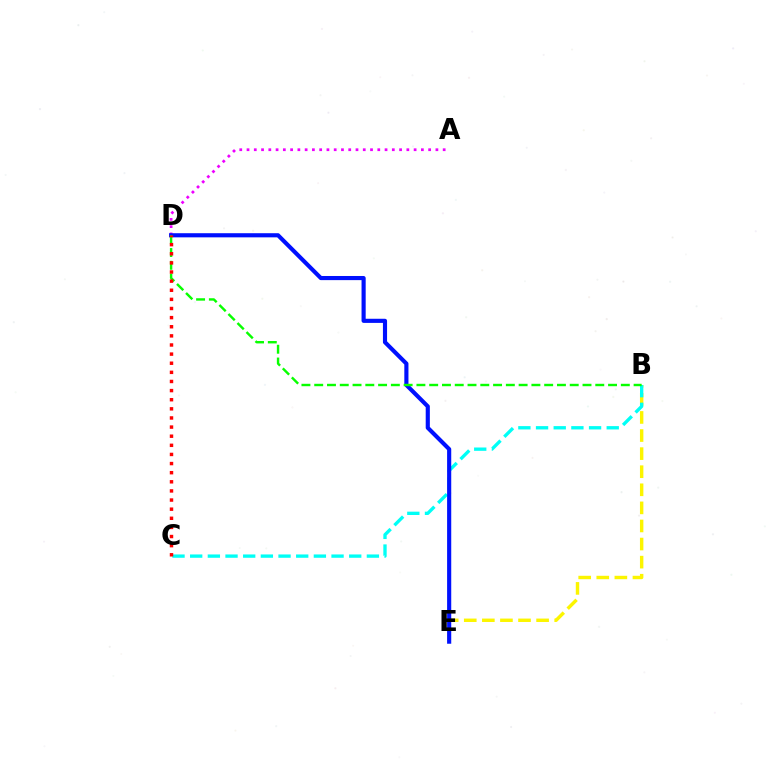{('B', 'E'): [{'color': '#fcf500', 'line_style': 'dashed', 'thickness': 2.46}], ('A', 'D'): [{'color': '#ee00ff', 'line_style': 'dotted', 'thickness': 1.97}], ('B', 'C'): [{'color': '#00fff6', 'line_style': 'dashed', 'thickness': 2.4}], ('D', 'E'): [{'color': '#0010ff', 'line_style': 'solid', 'thickness': 2.98}], ('B', 'D'): [{'color': '#08ff00', 'line_style': 'dashed', 'thickness': 1.74}], ('C', 'D'): [{'color': '#ff0000', 'line_style': 'dotted', 'thickness': 2.48}]}